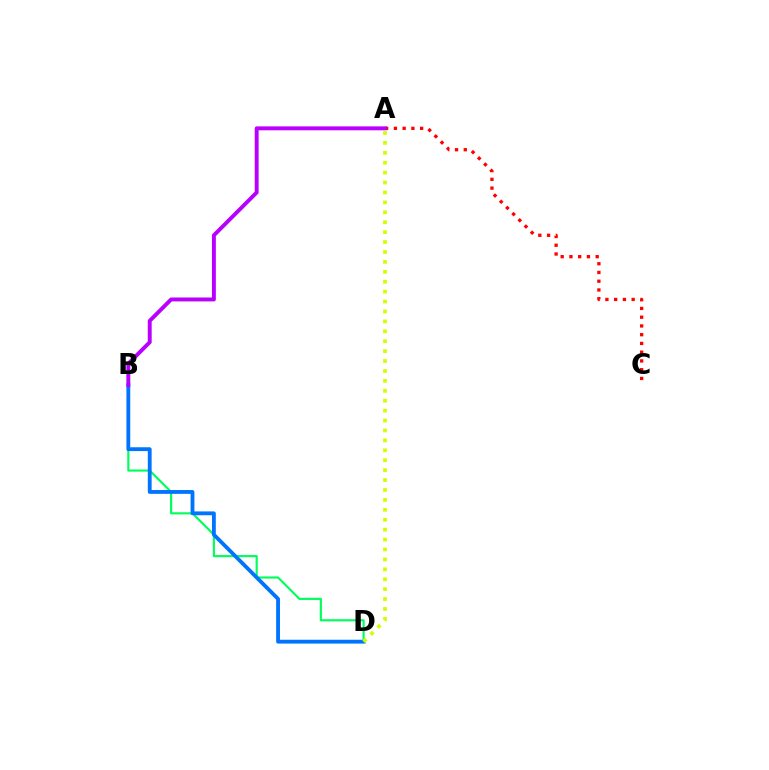{('B', 'D'): [{'color': '#00ff5c', 'line_style': 'solid', 'thickness': 1.55}, {'color': '#0074ff', 'line_style': 'solid', 'thickness': 2.76}], ('A', 'C'): [{'color': '#ff0000', 'line_style': 'dotted', 'thickness': 2.38}], ('A', 'D'): [{'color': '#d1ff00', 'line_style': 'dotted', 'thickness': 2.69}], ('A', 'B'): [{'color': '#b900ff', 'line_style': 'solid', 'thickness': 2.82}]}